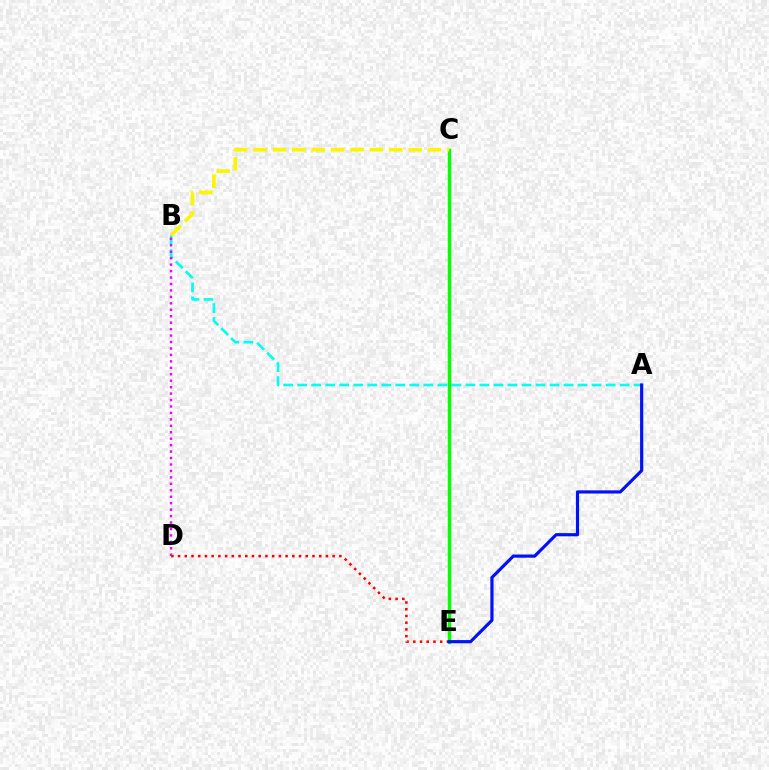{('C', 'E'): [{'color': '#08ff00', 'line_style': 'solid', 'thickness': 2.48}], ('A', 'B'): [{'color': '#00fff6', 'line_style': 'dashed', 'thickness': 1.9}], ('B', 'D'): [{'color': '#ee00ff', 'line_style': 'dotted', 'thickness': 1.75}], ('D', 'E'): [{'color': '#ff0000', 'line_style': 'dotted', 'thickness': 1.83}], ('B', 'C'): [{'color': '#fcf500', 'line_style': 'dashed', 'thickness': 2.63}], ('A', 'E'): [{'color': '#0010ff', 'line_style': 'solid', 'thickness': 2.28}]}